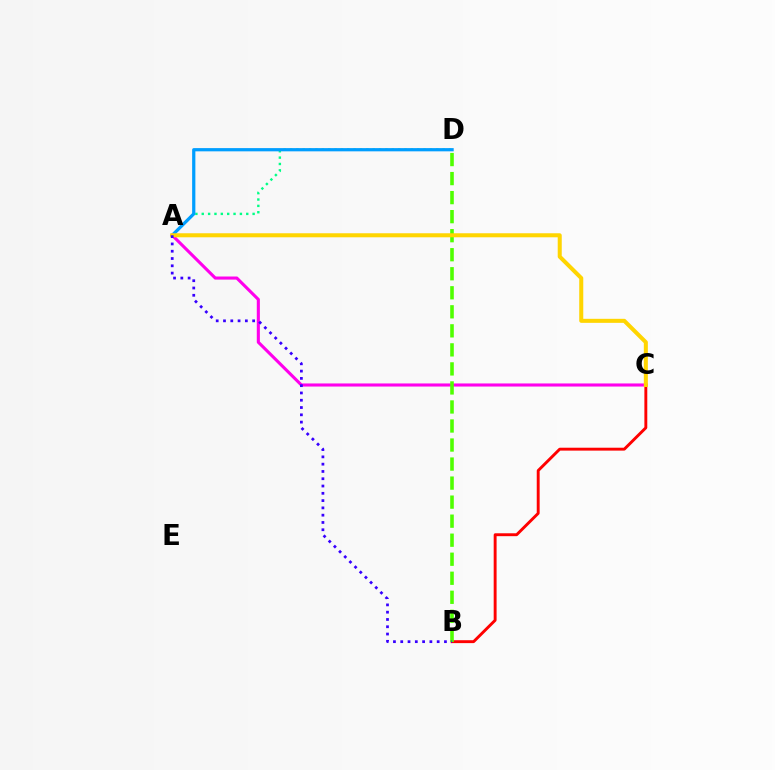{('A', 'D'): [{'color': '#00ff86', 'line_style': 'dotted', 'thickness': 1.73}, {'color': '#009eff', 'line_style': 'solid', 'thickness': 2.32}], ('A', 'C'): [{'color': '#ff00ed', 'line_style': 'solid', 'thickness': 2.23}, {'color': '#ffd500', 'line_style': 'solid', 'thickness': 2.9}], ('B', 'C'): [{'color': '#ff0000', 'line_style': 'solid', 'thickness': 2.09}], ('B', 'D'): [{'color': '#4fff00', 'line_style': 'dashed', 'thickness': 2.59}], ('A', 'B'): [{'color': '#3700ff', 'line_style': 'dotted', 'thickness': 1.98}]}